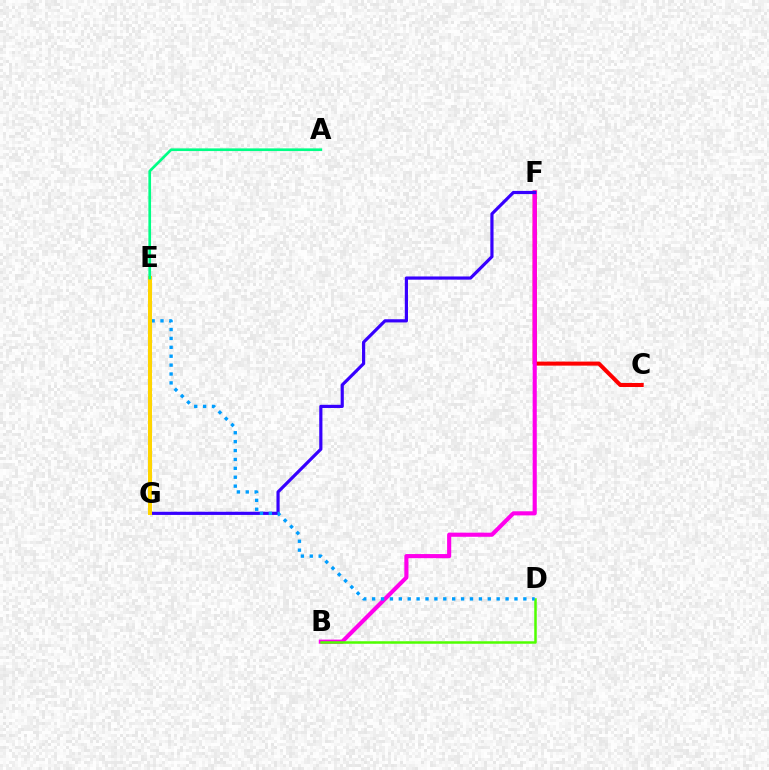{('C', 'F'): [{'color': '#ff0000', 'line_style': 'solid', 'thickness': 2.91}], ('B', 'F'): [{'color': '#ff00ed', 'line_style': 'solid', 'thickness': 2.96}], ('F', 'G'): [{'color': '#3700ff', 'line_style': 'solid', 'thickness': 2.29}], ('B', 'D'): [{'color': '#4fff00', 'line_style': 'solid', 'thickness': 1.8}], ('D', 'E'): [{'color': '#009eff', 'line_style': 'dotted', 'thickness': 2.42}], ('E', 'G'): [{'color': '#ffd500', 'line_style': 'solid', 'thickness': 2.9}], ('A', 'E'): [{'color': '#00ff86', 'line_style': 'solid', 'thickness': 1.93}]}